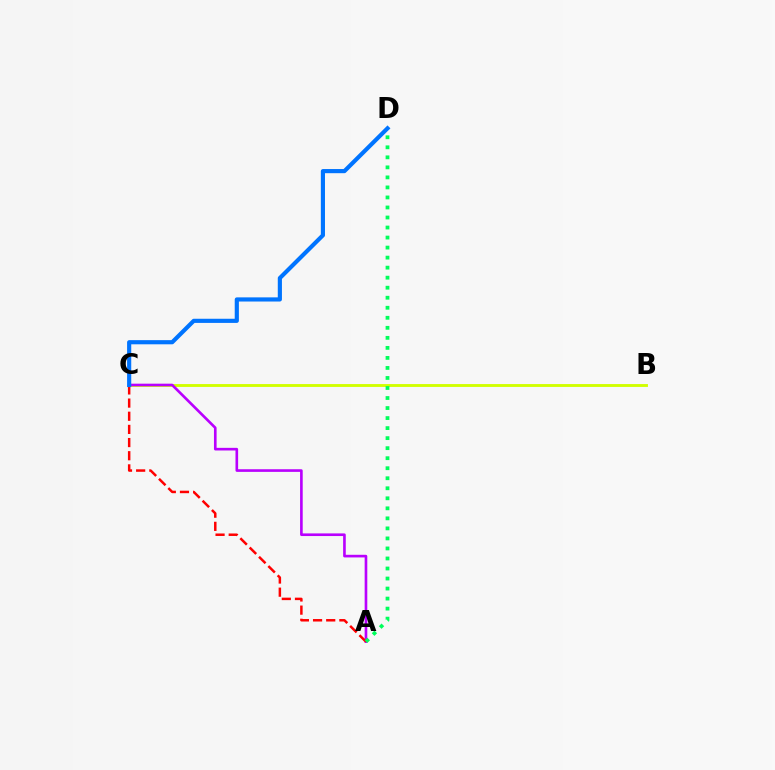{('B', 'C'): [{'color': '#d1ff00', 'line_style': 'solid', 'thickness': 2.06}], ('A', 'C'): [{'color': '#b900ff', 'line_style': 'solid', 'thickness': 1.9}, {'color': '#ff0000', 'line_style': 'dashed', 'thickness': 1.79}], ('A', 'D'): [{'color': '#00ff5c', 'line_style': 'dotted', 'thickness': 2.72}], ('C', 'D'): [{'color': '#0074ff', 'line_style': 'solid', 'thickness': 2.99}]}